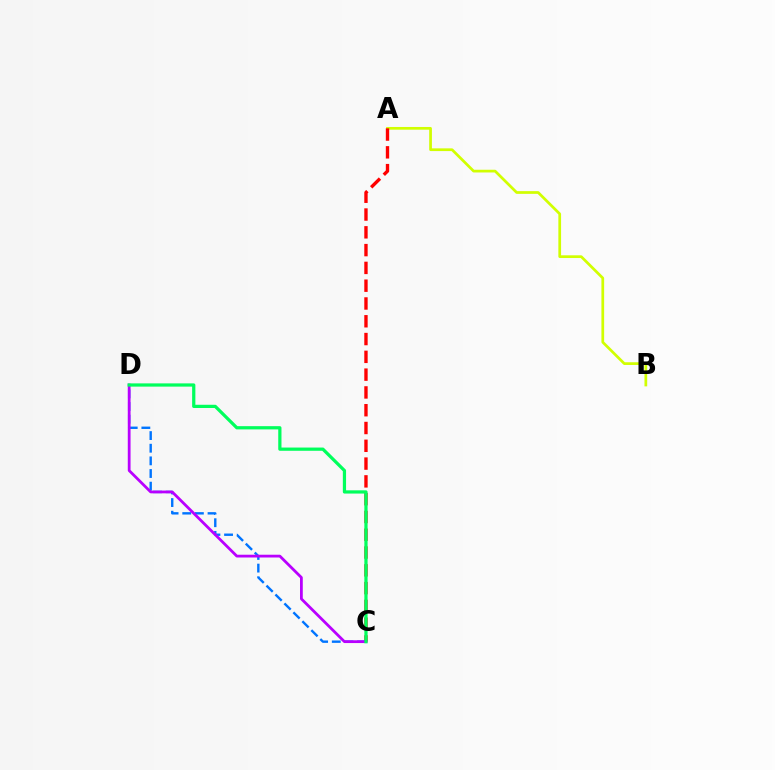{('A', 'B'): [{'color': '#d1ff00', 'line_style': 'solid', 'thickness': 1.96}], ('A', 'C'): [{'color': '#ff0000', 'line_style': 'dashed', 'thickness': 2.42}], ('C', 'D'): [{'color': '#0074ff', 'line_style': 'dashed', 'thickness': 1.72}, {'color': '#b900ff', 'line_style': 'solid', 'thickness': 2.0}, {'color': '#00ff5c', 'line_style': 'solid', 'thickness': 2.33}]}